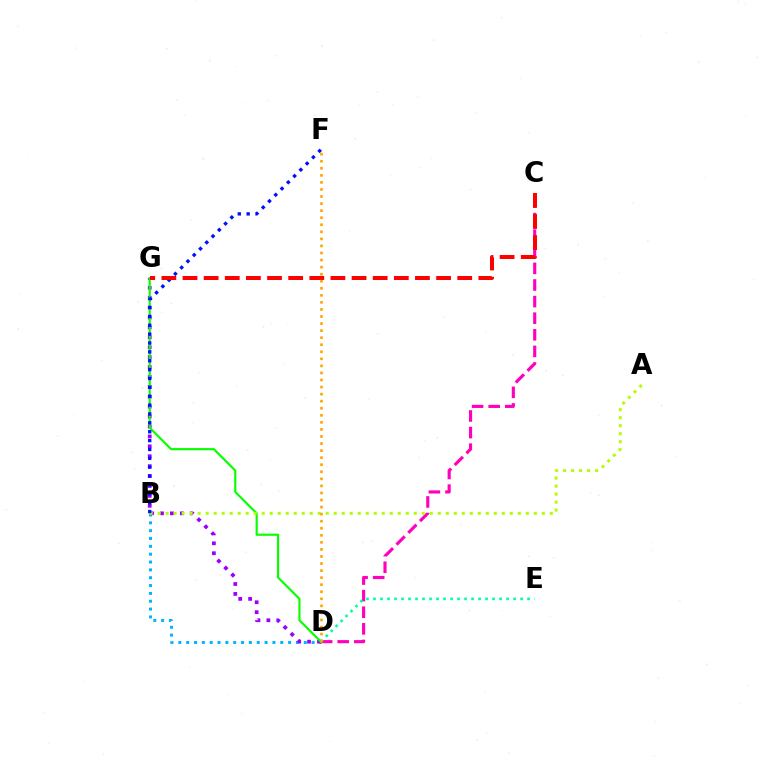{('B', 'D'): [{'color': '#00b5ff', 'line_style': 'dotted', 'thickness': 2.13}], ('C', 'D'): [{'color': '#ff00bd', 'line_style': 'dashed', 'thickness': 2.26}], ('D', 'E'): [{'color': '#00ff9d', 'line_style': 'dotted', 'thickness': 1.9}], ('D', 'G'): [{'color': '#9b00ff', 'line_style': 'dotted', 'thickness': 2.69}, {'color': '#08ff00', 'line_style': 'solid', 'thickness': 1.56}], ('A', 'B'): [{'color': '#b3ff00', 'line_style': 'dotted', 'thickness': 2.17}], ('B', 'F'): [{'color': '#0010ff', 'line_style': 'dotted', 'thickness': 2.41}], ('C', 'G'): [{'color': '#ff0000', 'line_style': 'dashed', 'thickness': 2.87}], ('D', 'F'): [{'color': '#ffa500', 'line_style': 'dotted', 'thickness': 1.92}]}